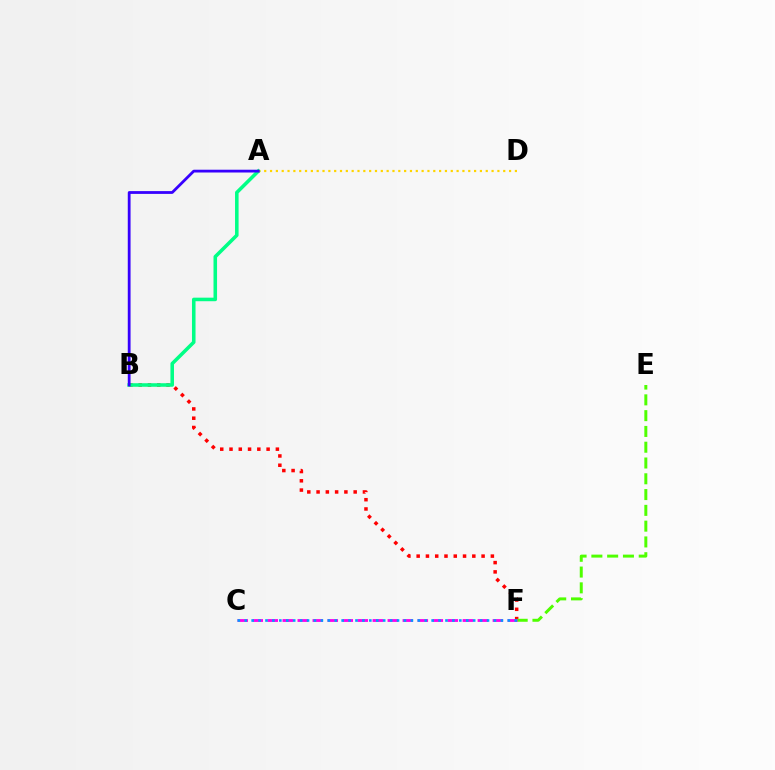{('B', 'F'): [{'color': '#ff0000', 'line_style': 'dotted', 'thickness': 2.52}], ('A', 'B'): [{'color': '#00ff86', 'line_style': 'solid', 'thickness': 2.56}, {'color': '#3700ff', 'line_style': 'solid', 'thickness': 2.01}], ('E', 'F'): [{'color': '#4fff00', 'line_style': 'dashed', 'thickness': 2.14}], ('C', 'F'): [{'color': '#ff00ed', 'line_style': 'dashed', 'thickness': 2.04}, {'color': '#009eff', 'line_style': 'dotted', 'thickness': 1.88}], ('A', 'D'): [{'color': '#ffd500', 'line_style': 'dotted', 'thickness': 1.58}]}